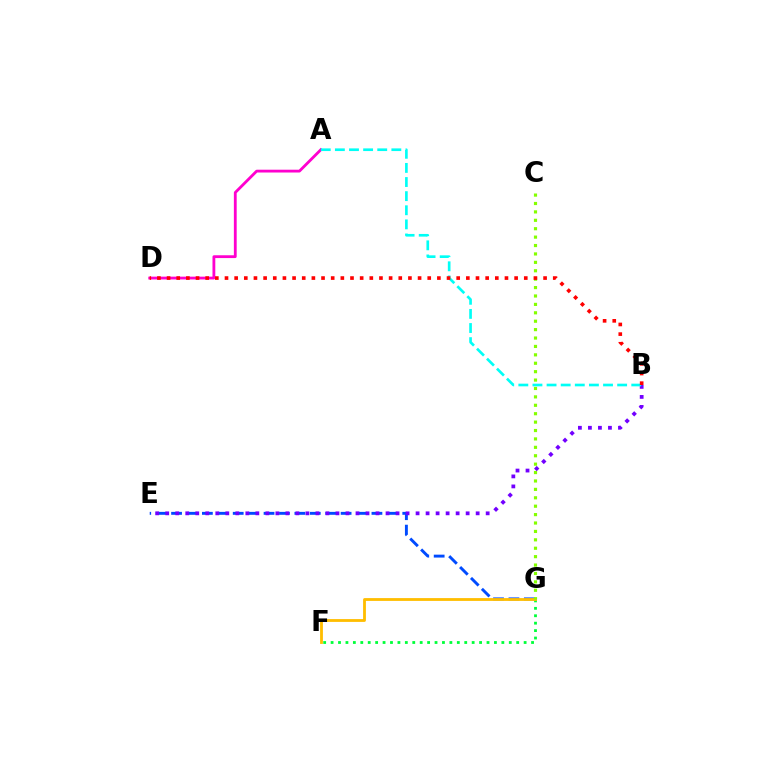{('E', 'G'): [{'color': '#004bff', 'line_style': 'dashed', 'thickness': 2.09}], ('F', 'G'): [{'color': '#00ff39', 'line_style': 'dotted', 'thickness': 2.02}, {'color': '#ffbd00', 'line_style': 'solid', 'thickness': 2.03}], ('A', 'D'): [{'color': '#ff00cf', 'line_style': 'solid', 'thickness': 2.02}], ('C', 'G'): [{'color': '#84ff00', 'line_style': 'dotted', 'thickness': 2.28}], ('B', 'E'): [{'color': '#7200ff', 'line_style': 'dotted', 'thickness': 2.72}], ('A', 'B'): [{'color': '#00fff6', 'line_style': 'dashed', 'thickness': 1.92}], ('B', 'D'): [{'color': '#ff0000', 'line_style': 'dotted', 'thickness': 2.62}]}